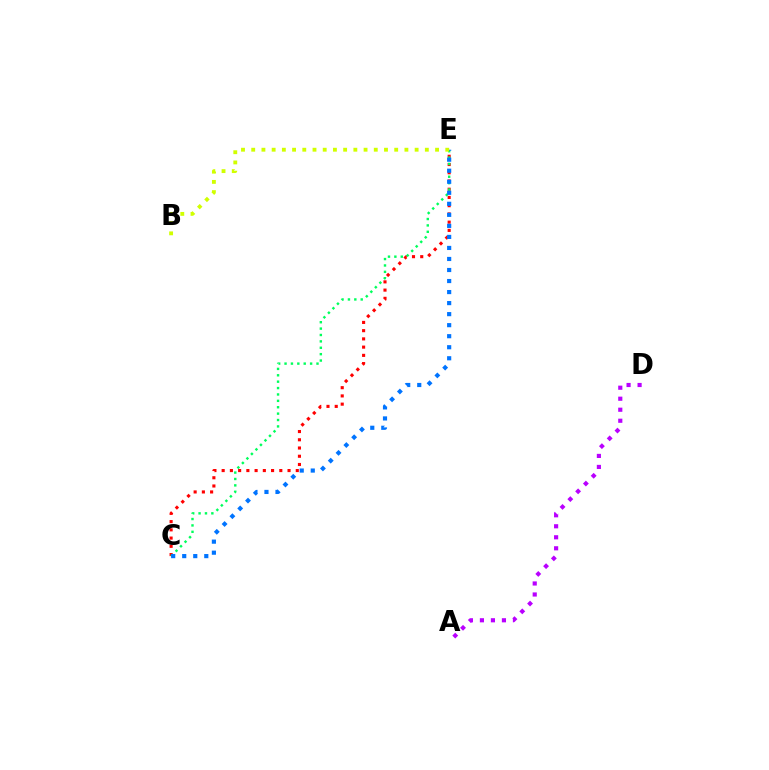{('A', 'D'): [{'color': '#b900ff', 'line_style': 'dotted', 'thickness': 2.99}], ('C', 'E'): [{'color': '#ff0000', 'line_style': 'dotted', 'thickness': 2.24}, {'color': '#00ff5c', 'line_style': 'dotted', 'thickness': 1.74}, {'color': '#0074ff', 'line_style': 'dotted', 'thickness': 3.0}], ('B', 'E'): [{'color': '#d1ff00', 'line_style': 'dotted', 'thickness': 2.77}]}